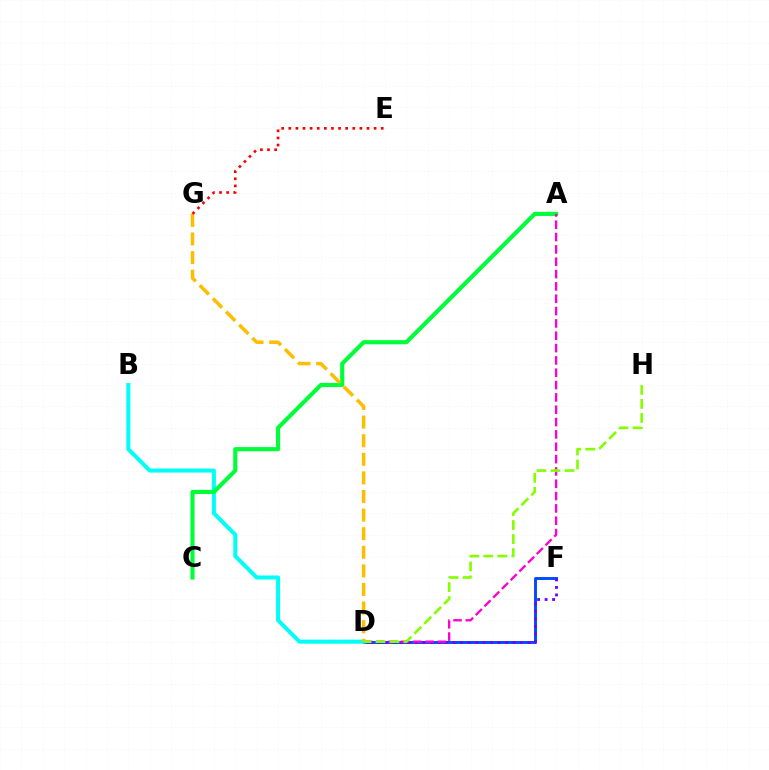{('D', 'F'): [{'color': '#004bff', 'line_style': 'solid', 'thickness': 2.1}, {'color': '#7200ff', 'line_style': 'dotted', 'thickness': 2.04}], ('B', 'D'): [{'color': '#00fff6', 'line_style': 'solid', 'thickness': 2.9}], ('A', 'C'): [{'color': '#00ff39', 'line_style': 'solid', 'thickness': 2.97}], ('A', 'D'): [{'color': '#ff00cf', 'line_style': 'dashed', 'thickness': 1.68}], ('D', 'G'): [{'color': '#ffbd00', 'line_style': 'dashed', 'thickness': 2.53}], ('E', 'G'): [{'color': '#ff0000', 'line_style': 'dotted', 'thickness': 1.93}], ('D', 'H'): [{'color': '#84ff00', 'line_style': 'dashed', 'thickness': 1.91}]}